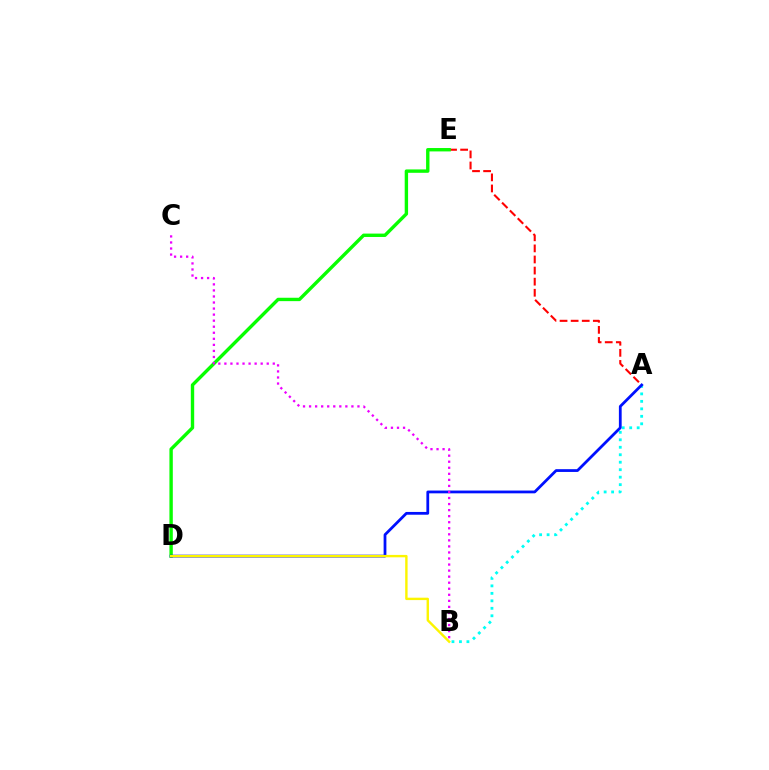{('A', 'E'): [{'color': '#ff0000', 'line_style': 'dashed', 'thickness': 1.51}], ('A', 'B'): [{'color': '#00fff6', 'line_style': 'dotted', 'thickness': 2.03}], ('D', 'E'): [{'color': '#08ff00', 'line_style': 'solid', 'thickness': 2.44}], ('A', 'D'): [{'color': '#0010ff', 'line_style': 'solid', 'thickness': 2.0}], ('B', 'C'): [{'color': '#ee00ff', 'line_style': 'dotted', 'thickness': 1.64}], ('B', 'D'): [{'color': '#fcf500', 'line_style': 'solid', 'thickness': 1.72}]}